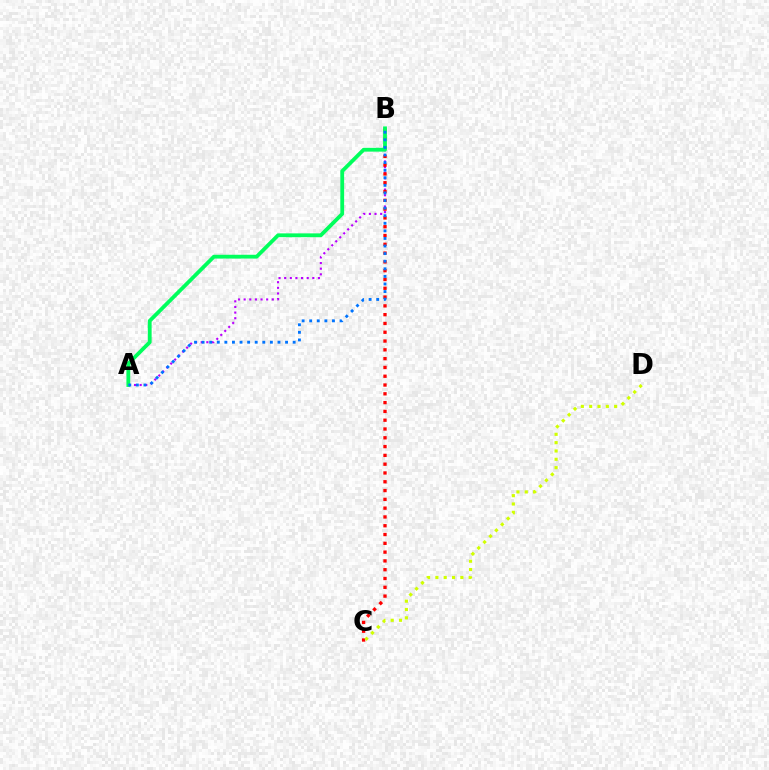{('A', 'B'): [{'color': '#b900ff', 'line_style': 'dotted', 'thickness': 1.53}, {'color': '#00ff5c', 'line_style': 'solid', 'thickness': 2.74}, {'color': '#0074ff', 'line_style': 'dotted', 'thickness': 2.06}], ('B', 'C'): [{'color': '#ff0000', 'line_style': 'dotted', 'thickness': 2.39}], ('C', 'D'): [{'color': '#d1ff00', 'line_style': 'dotted', 'thickness': 2.26}]}